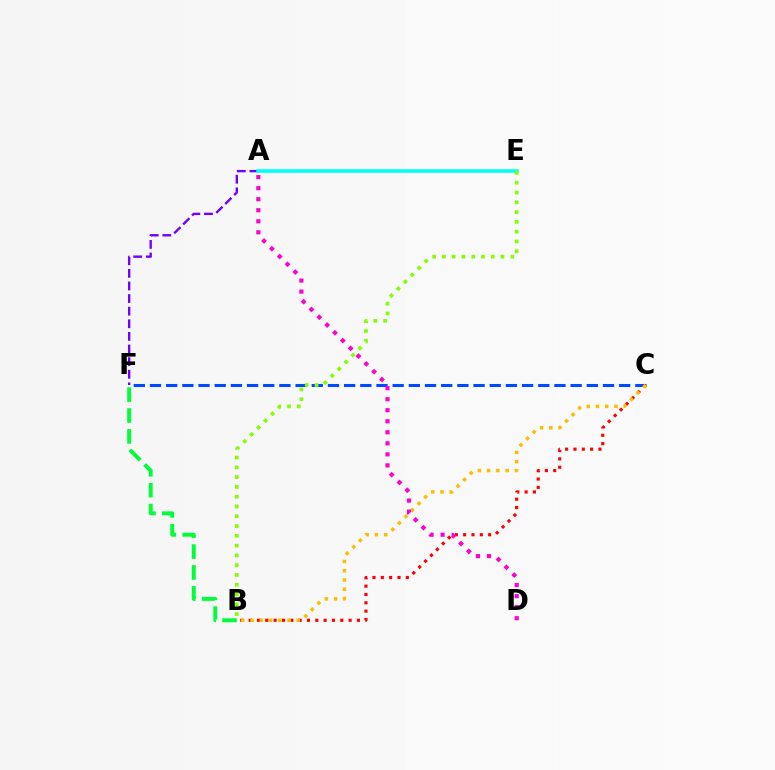{('C', 'F'): [{'color': '#004bff', 'line_style': 'dashed', 'thickness': 2.2}], ('B', 'C'): [{'color': '#ff0000', 'line_style': 'dotted', 'thickness': 2.26}, {'color': '#ffbd00', 'line_style': 'dotted', 'thickness': 2.51}], ('A', 'F'): [{'color': '#7200ff', 'line_style': 'dashed', 'thickness': 1.71}], ('B', 'F'): [{'color': '#00ff39', 'line_style': 'dashed', 'thickness': 2.84}], ('A', 'D'): [{'color': '#ff00cf', 'line_style': 'dotted', 'thickness': 3.0}], ('A', 'E'): [{'color': '#00fff6', 'line_style': 'solid', 'thickness': 2.55}], ('B', 'E'): [{'color': '#84ff00', 'line_style': 'dotted', 'thickness': 2.66}]}